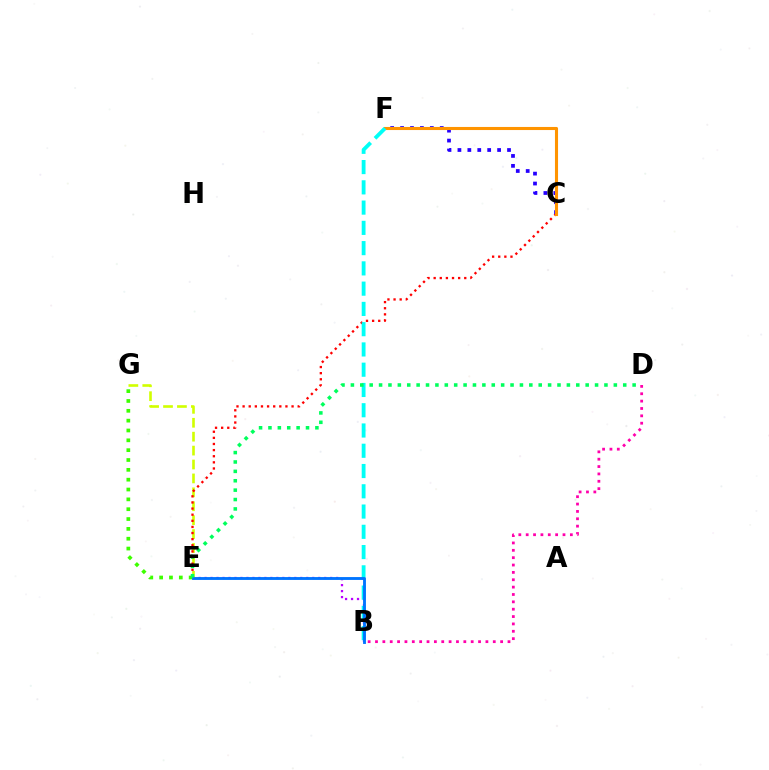{('E', 'G'): [{'color': '#d1ff00', 'line_style': 'dashed', 'thickness': 1.89}, {'color': '#3dff00', 'line_style': 'dotted', 'thickness': 2.67}], ('B', 'D'): [{'color': '#ff00ac', 'line_style': 'dotted', 'thickness': 2.0}], ('C', 'E'): [{'color': '#ff0000', 'line_style': 'dotted', 'thickness': 1.66}], ('B', 'E'): [{'color': '#b900ff', 'line_style': 'dotted', 'thickness': 1.62}, {'color': '#0074ff', 'line_style': 'solid', 'thickness': 2.06}], ('C', 'F'): [{'color': '#2500ff', 'line_style': 'dotted', 'thickness': 2.7}, {'color': '#ff9400', 'line_style': 'solid', 'thickness': 2.22}], ('B', 'F'): [{'color': '#00fff6', 'line_style': 'dashed', 'thickness': 2.75}], ('D', 'E'): [{'color': '#00ff5c', 'line_style': 'dotted', 'thickness': 2.55}]}